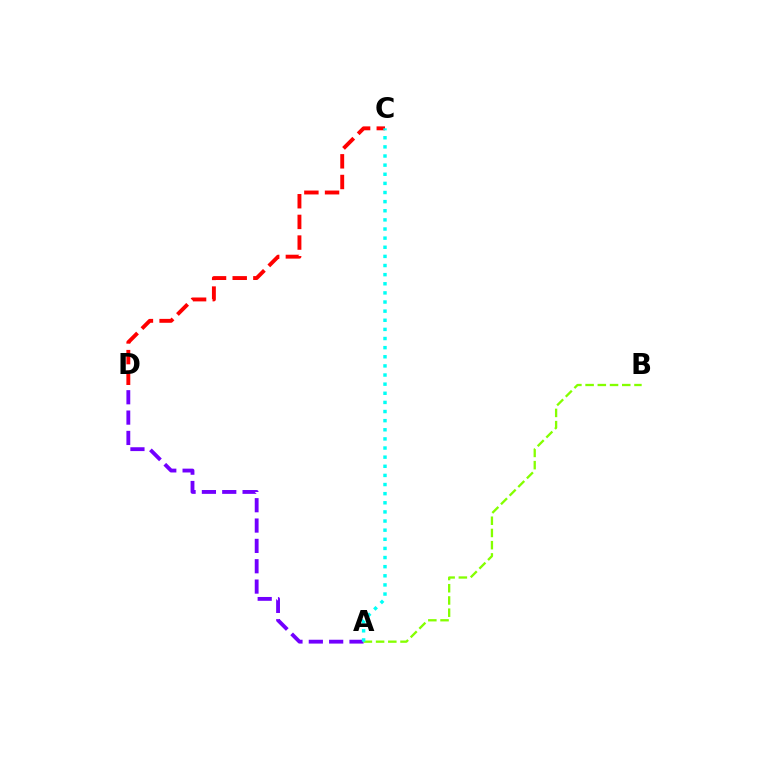{('A', 'D'): [{'color': '#7200ff', 'line_style': 'dashed', 'thickness': 2.76}], ('A', 'B'): [{'color': '#84ff00', 'line_style': 'dashed', 'thickness': 1.66}], ('C', 'D'): [{'color': '#ff0000', 'line_style': 'dashed', 'thickness': 2.81}], ('A', 'C'): [{'color': '#00fff6', 'line_style': 'dotted', 'thickness': 2.48}]}